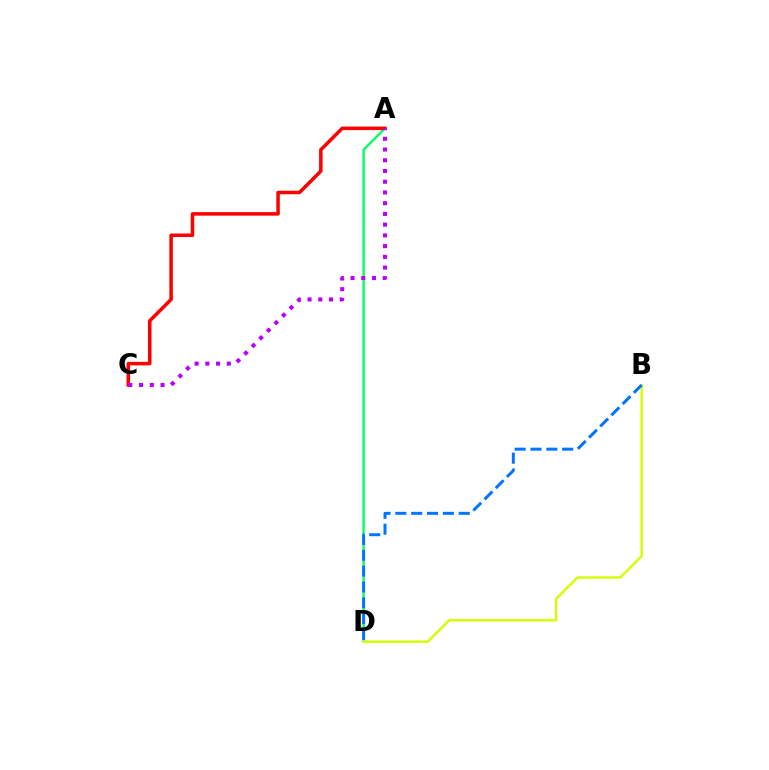{('A', 'D'): [{'color': '#00ff5c', 'line_style': 'solid', 'thickness': 1.66}], ('A', 'C'): [{'color': '#ff0000', 'line_style': 'solid', 'thickness': 2.53}, {'color': '#b900ff', 'line_style': 'dotted', 'thickness': 2.92}], ('B', 'D'): [{'color': '#d1ff00', 'line_style': 'solid', 'thickness': 1.75}, {'color': '#0074ff', 'line_style': 'dashed', 'thickness': 2.15}]}